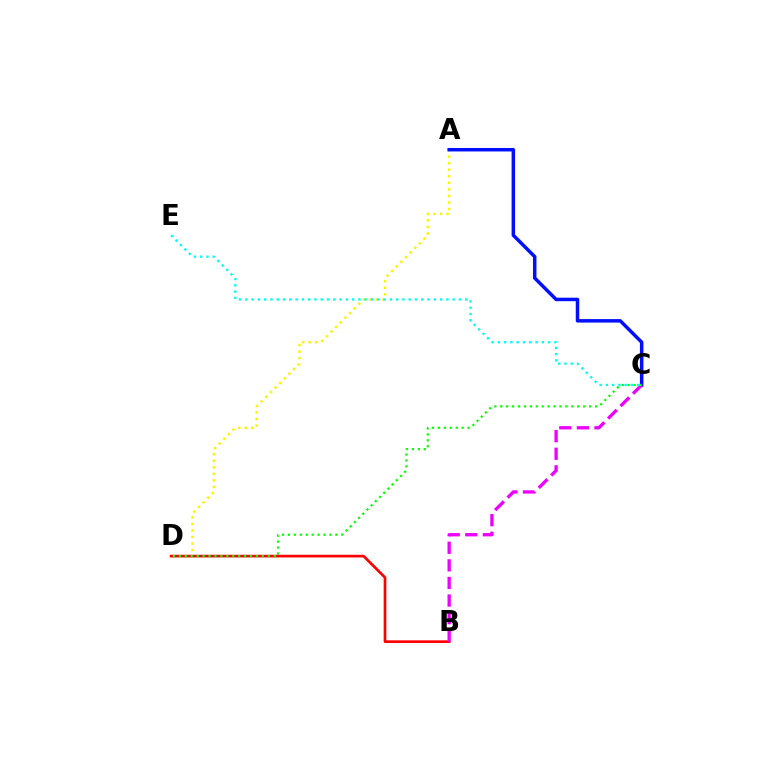{('A', 'D'): [{'color': '#fcf500', 'line_style': 'dotted', 'thickness': 1.78}], ('B', 'D'): [{'color': '#ff0000', 'line_style': 'solid', 'thickness': 1.93}], ('A', 'C'): [{'color': '#0010ff', 'line_style': 'solid', 'thickness': 2.5}], ('B', 'C'): [{'color': '#ee00ff', 'line_style': 'dashed', 'thickness': 2.39}], ('C', 'D'): [{'color': '#08ff00', 'line_style': 'dotted', 'thickness': 1.61}], ('C', 'E'): [{'color': '#00fff6', 'line_style': 'dotted', 'thickness': 1.71}]}